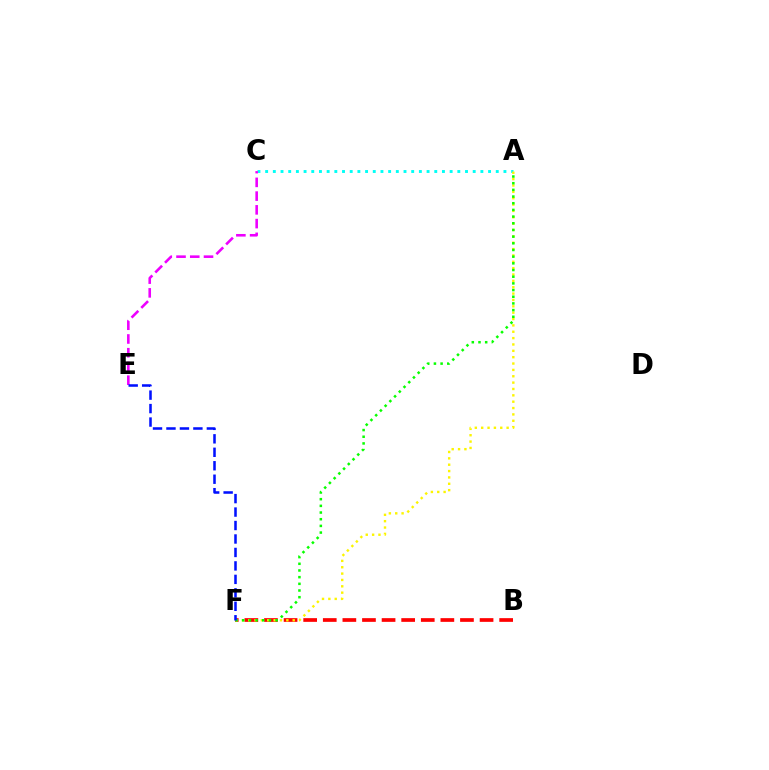{('A', 'C'): [{'color': '#00fff6', 'line_style': 'dotted', 'thickness': 2.09}], ('C', 'E'): [{'color': '#ee00ff', 'line_style': 'dashed', 'thickness': 1.87}], ('B', 'F'): [{'color': '#ff0000', 'line_style': 'dashed', 'thickness': 2.66}], ('A', 'F'): [{'color': '#fcf500', 'line_style': 'dotted', 'thickness': 1.73}, {'color': '#08ff00', 'line_style': 'dotted', 'thickness': 1.81}], ('E', 'F'): [{'color': '#0010ff', 'line_style': 'dashed', 'thickness': 1.83}]}